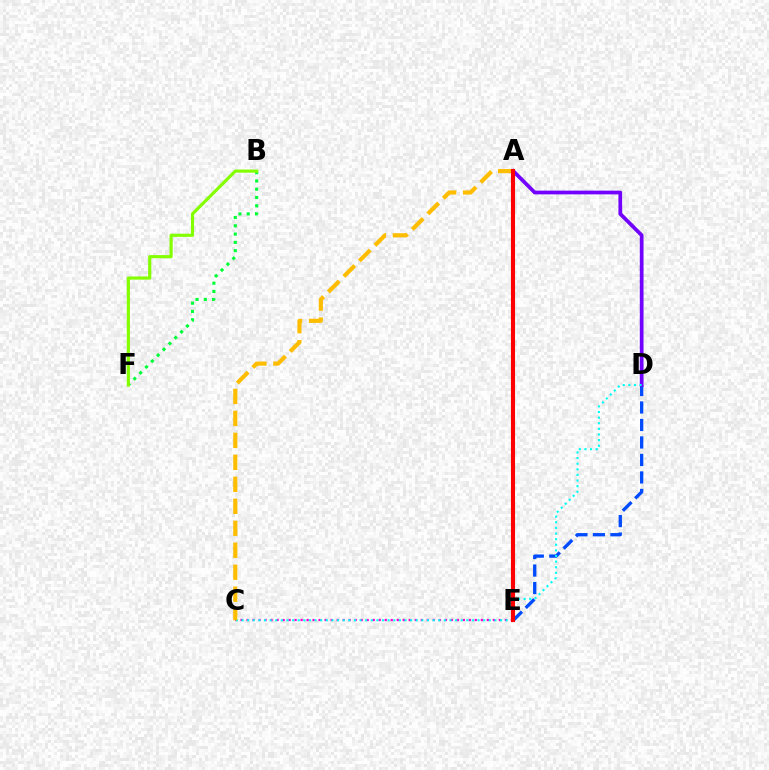{('B', 'F'): [{'color': '#00ff39', 'line_style': 'dotted', 'thickness': 2.25}, {'color': '#84ff00', 'line_style': 'solid', 'thickness': 2.27}], ('D', 'E'): [{'color': '#004bff', 'line_style': 'dashed', 'thickness': 2.38}], ('C', 'E'): [{'color': '#ff00cf', 'line_style': 'dotted', 'thickness': 1.63}], ('A', 'D'): [{'color': '#7200ff', 'line_style': 'solid', 'thickness': 2.69}], ('C', 'D'): [{'color': '#00fff6', 'line_style': 'dotted', 'thickness': 1.53}], ('A', 'C'): [{'color': '#ffbd00', 'line_style': 'dashed', 'thickness': 2.98}], ('A', 'E'): [{'color': '#ff0000', 'line_style': 'solid', 'thickness': 2.95}]}